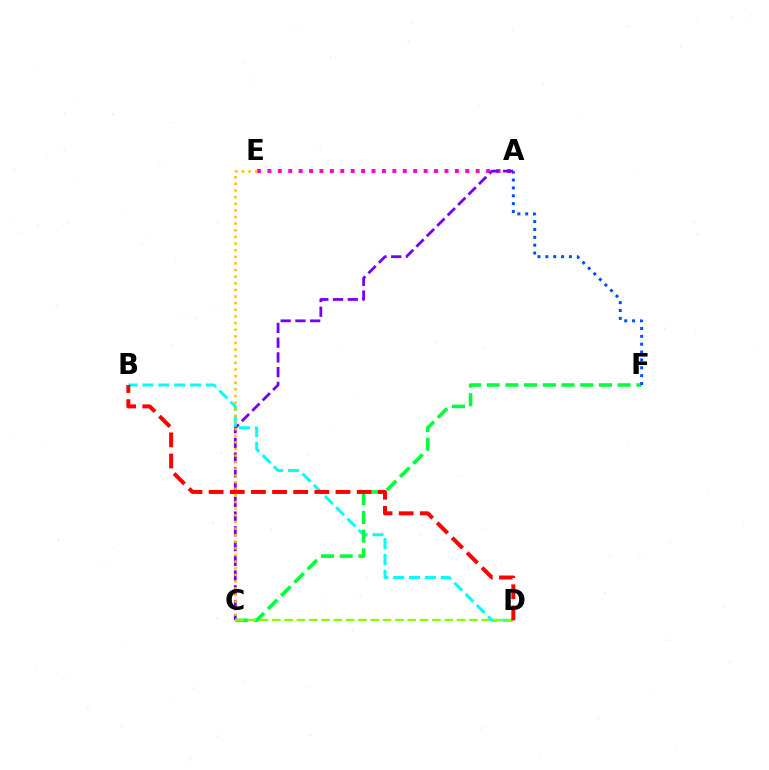{('A', 'E'): [{'color': '#ff00cf', 'line_style': 'dotted', 'thickness': 2.83}], ('A', 'C'): [{'color': '#7200ff', 'line_style': 'dashed', 'thickness': 2.0}], ('B', 'D'): [{'color': '#00fff6', 'line_style': 'dashed', 'thickness': 2.15}, {'color': '#ff0000', 'line_style': 'dashed', 'thickness': 2.87}], ('C', 'F'): [{'color': '#00ff39', 'line_style': 'dashed', 'thickness': 2.54}], ('C', 'D'): [{'color': '#84ff00', 'line_style': 'dashed', 'thickness': 1.67}], ('C', 'E'): [{'color': '#ffbd00', 'line_style': 'dotted', 'thickness': 1.8}], ('A', 'F'): [{'color': '#004bff', 'line_style': 'dotted', 'thickness': 2.14}]}